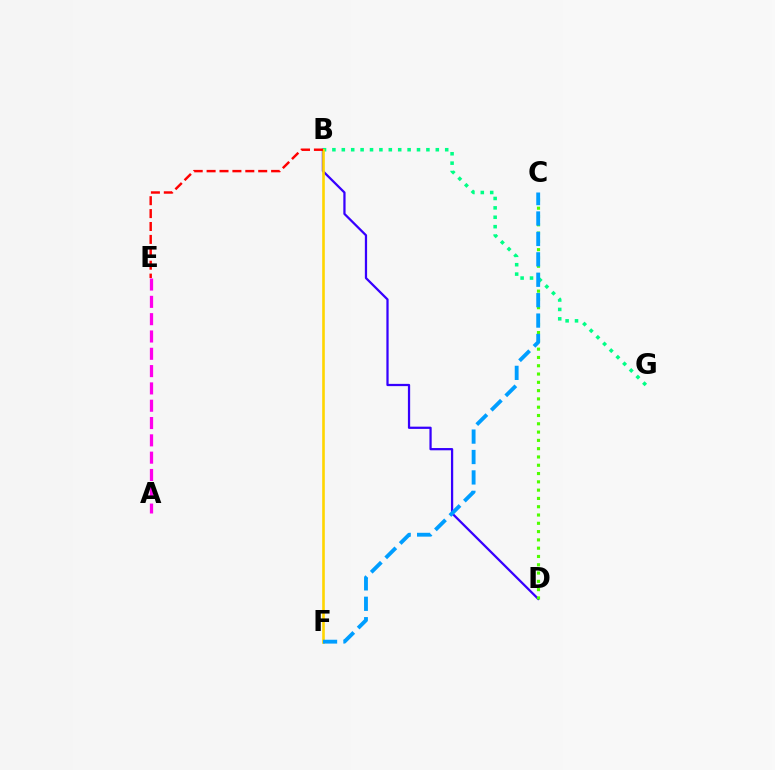{('B', 'D'): [{'color': '#3700ff', 'line_style': 'solid', 'thickness': 1.62}], ('B', 'G'): [{'color': '#00ff86', 'line_style': 'dotted', 'thickness': 2.55}], ('A', 'E'): [{'color': '#ff00ed', 'line_style': 'dashed', 'thickness': 2.35}], ('C', 'D'): [{'color': '#4fff00', 'line_style': 'dotted', 'thickness': 2.25}], ('B', 'F'): [{'color': '#ffd500', 'line_style': 'solid', 'thickness': 1.9}], ('C', 'F'): [{'color': '#009eff', 'line_style': 'dashed', 'thickness': 2.77}], ('B', 'E'): [{'color': '#ff0000', 'line_style': 'dashed', 'thickness': 1.75}]}